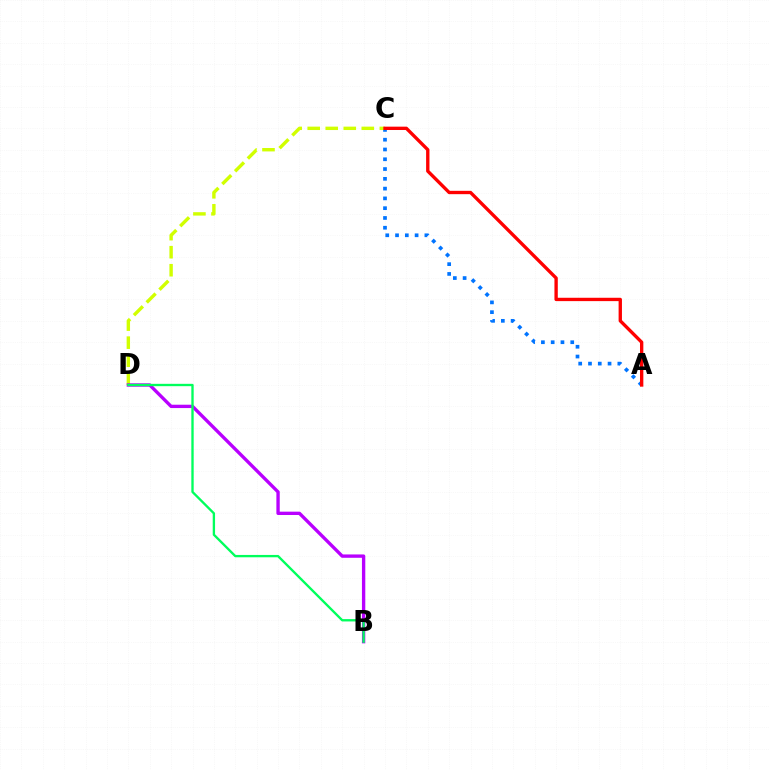{('A', 'C'): [{'color': '#0074ff', 'line_style': 'dotted', 'thickness': 2.66}, {'color': '#ff0000', 'line_style': 'solid', 'thickness': 2.41}], ('C', 'D'): [{'color': '#d1ff00', 'line_style': 'dashed', 'thickness': 2.45}], ('B', 'D'): [{'color': '#b900ff', 'line_style': 'solid', 'thickness': 2.41}, {'color': '#00ff5c', 'line_style': 'solid', 'thickness': 1.69}]}